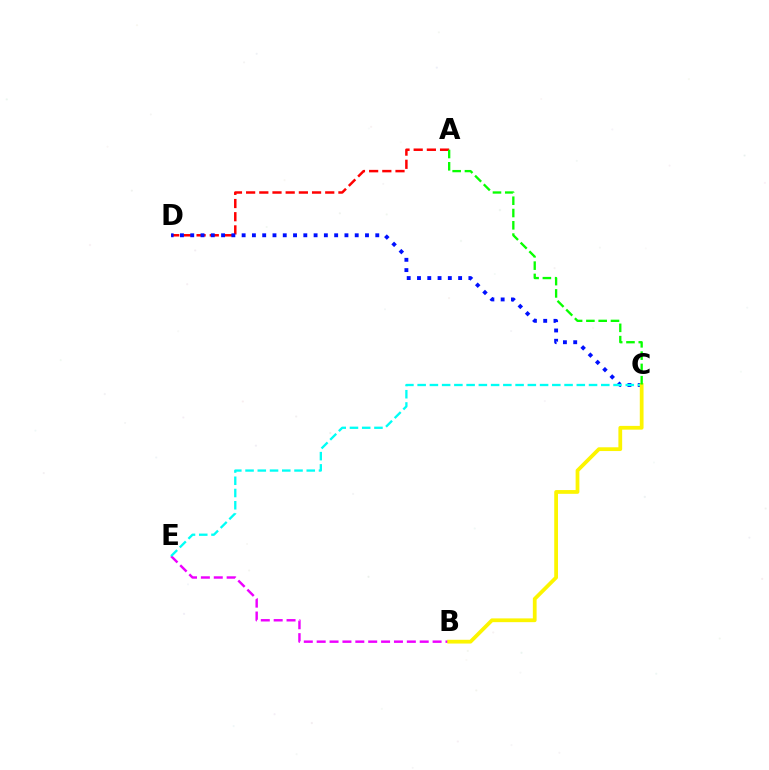{('B', 'E'): [{'color': '#ee00ff', 'line_style': 'dashed', 'thickness': 1.75}], ('A', 'D'): [{'color': '#ff0000', 'line_style': 'dashed', 'thickness': 1.79}], ('C', 'D'): [{'color': '#0010ff', 'line_style': 'dotted', 'thickness': 2.79}], ('C', 'E'): [{'color': '#00fff6', 'line_style': 'dashed', 'thickness': 1.66}], ('B', 'C'): [{'color': '#fcf500', 'line_style': 'solid', 'thickness': 2.71}], ('A', 'C'): [{'color': '#08ff00', 'line_style': 'dashed', 'thickness': 1.67}]}